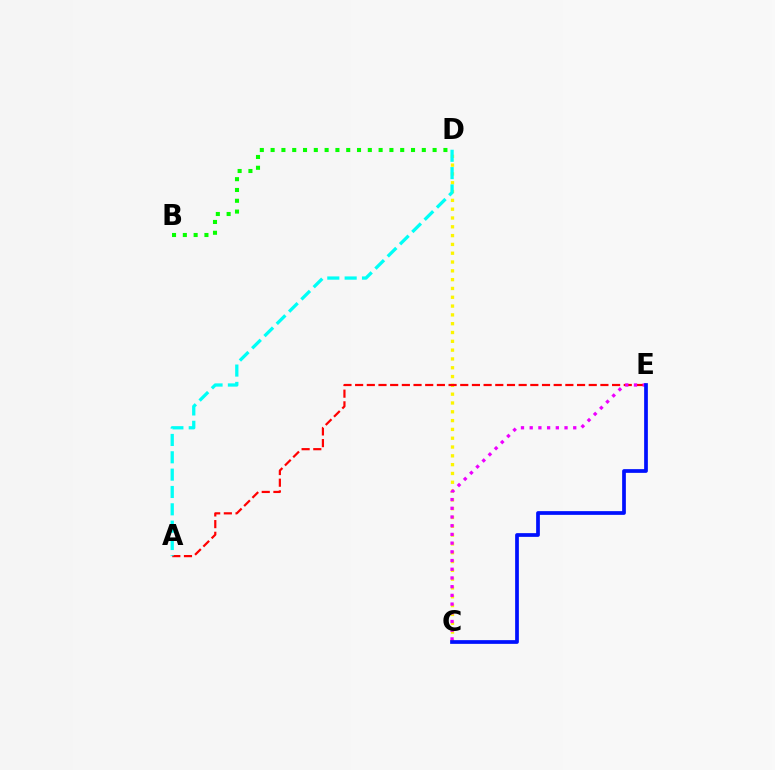{('C', 'D'): [{'color': '#fcf500', 'line_style': 'dotted', 'thickness': 2.39}], ('A', 'E'): [{'color': '#ff0000', 'line_style': 'dashed', 'thickness': 1.59}], ('A', 'D'): [{'color': '#00fff6', 'line_style': 'dashed', 'thickness': 2.36}], ('C', 'E'): [{'color': '#ee00ff', 'line_style': 'dotted', 'thickness': 2.37}, {'color': '#0010ff', 'line_style': 'solid', 'thickness': 2.68}], ('B', 'D'): [{'color': '#08ff00', 'line_style': 'dotted', 'thickness': 2.93}]}